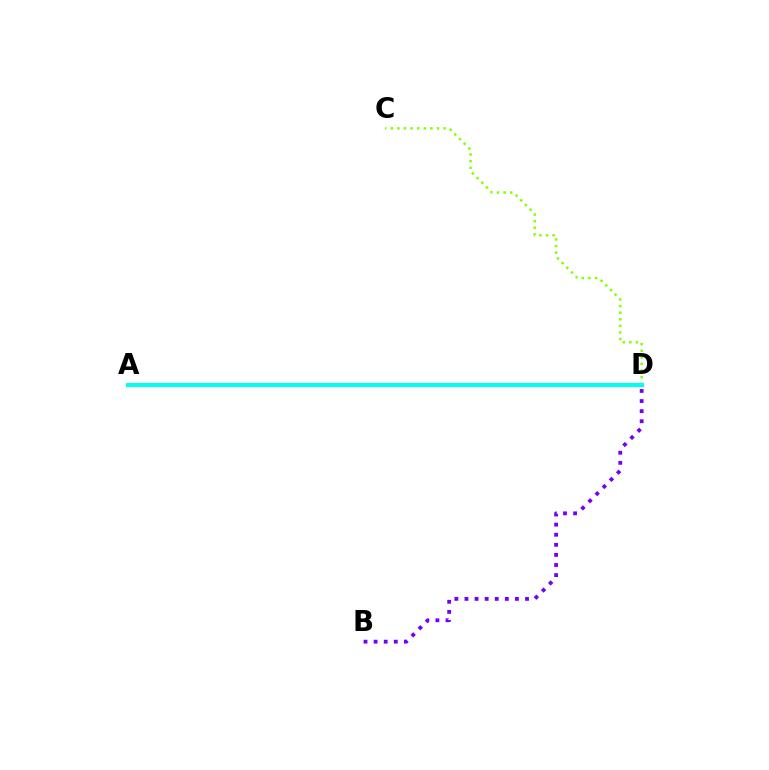{('B', 'D'): [{'color': '#7200ff', 'line_style': 'dotted', 'thickness': 2.74}], ('A', 'D'): [{'color': '#ff0000', 'line_style': 'solid', 'thickness': 2.29}, {'color': '#00fff6', 'line_style': 'solid', 'thickness': 2.89}], ('C', 'D'): [{'color': '#84ff00', 'line_style': 'dotted', 'thickness': 1.8}]}